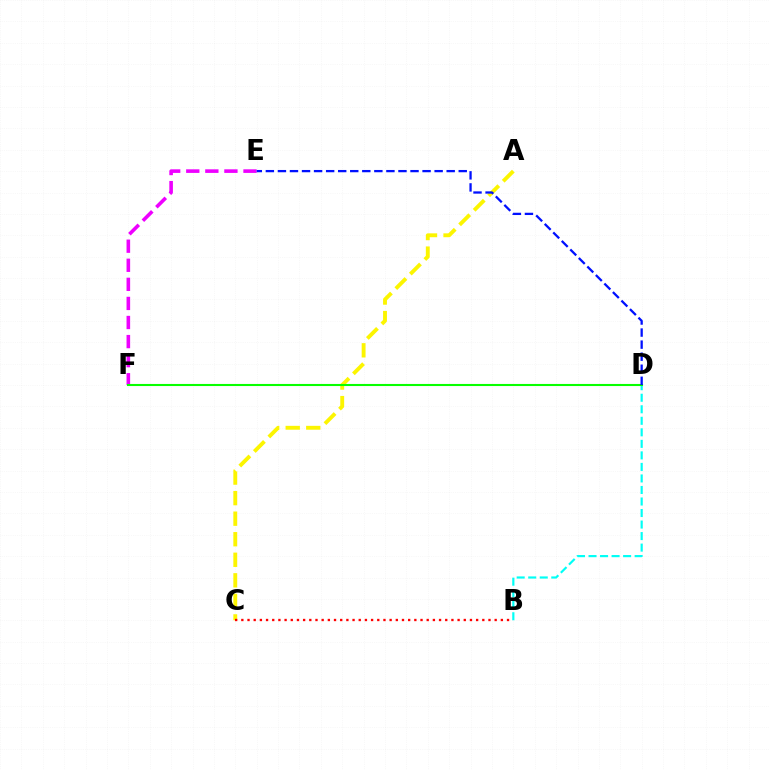{('A', 'C'): [{'color': '#fcf500', 'line_style': 'dashed', 'thickness': 2.79}], ('E', 'F'): [{'color': '#ee00ff', 'line_style': 'dashed', 'thickness': 2.59}], ('B', 'D'): [{'color': '#00fff6', 'line_style': 'dashed', 'thickness': 1.57}], ('D', 'F'): [{'color': '#08ff00', 'line_style': 'solid', 'thickness': 1.51}], ('D', 'E'): [{'color': '#0010ff', 'line_style': 'dashed', 'thickness': 1.64}], ('B', 'C'): [{'color': '#ff0000', 'line_style': 'dotted', 'thickness': 1.68}]}